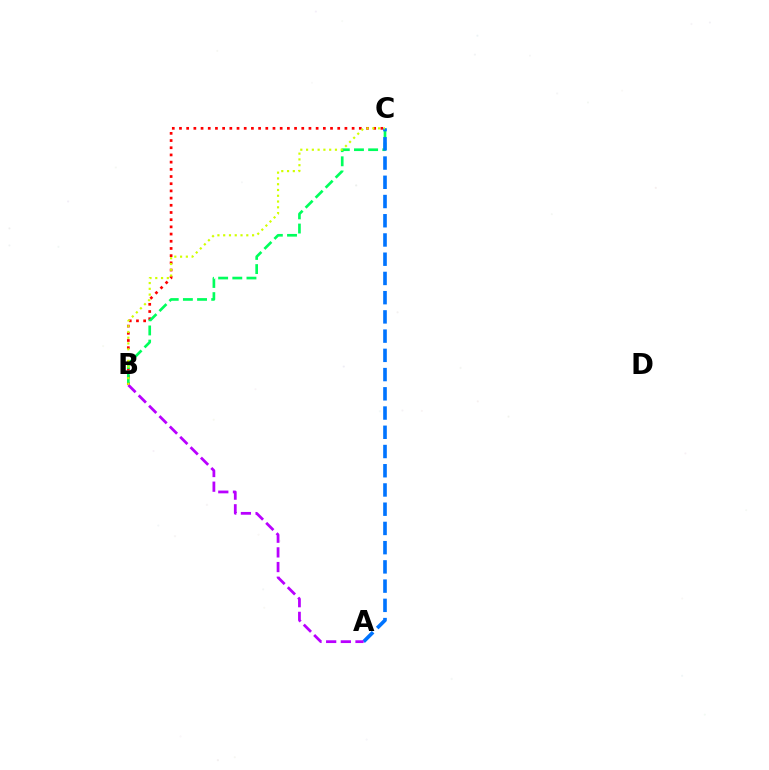{('B', 'C'): [{'color': '#ff0000', 'line_style': 'dotted', 'thickness': 1.95}, {'color': '#00ff5c', 'line_style': 'dashed', 'thickness': 1.92}, {'color': '#d1ff00', 'line_style': 'dotted', 'thickness': 1.57}], ('A', 'C'): [{'color': '#0074ff', 'line_style': 'dashed', 'thickness': 2.61}], ('A', 'B'): [{'color': '#b900ff', 'line_style': 'dashed', 'thickness': 1.99}]}